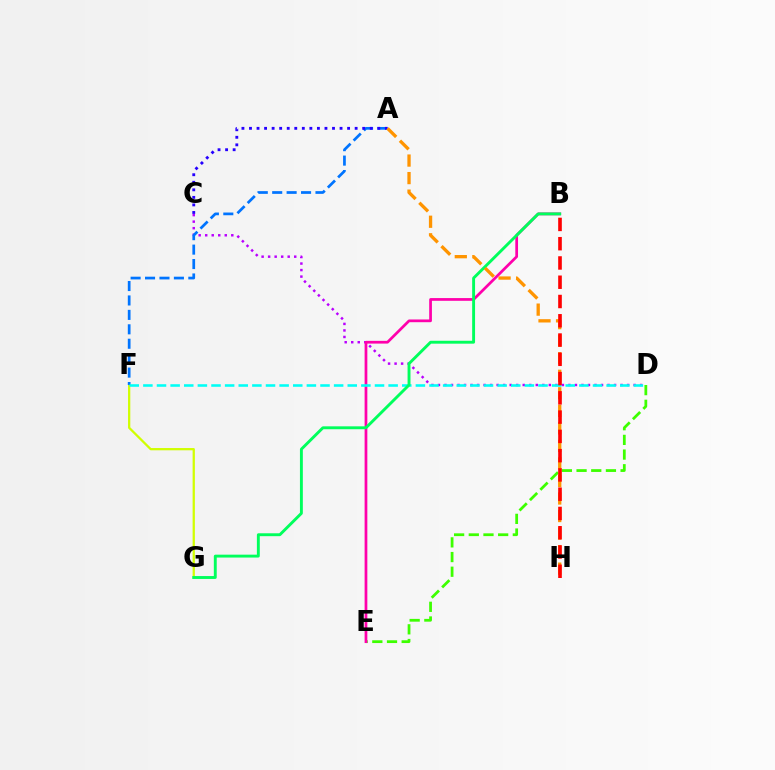{('D', 'E'): [{'color': '#3dff00', 'line_style': 'dashed', 'thickness': 1.99}], ('F', 'G'): [{'color': '#d1ff00', 'line_style': 'solid', 'thickness': 1.63}], ('C', 'D'): [{'color': '#b900ff', 'line_style': 'dotted', 'thickness': 1.77}], ('B', 'E'): [{'color': '#ff00ac', 'line_style': 'solid', 'thickness': 1.97}], ('A', 'F'): [{'color': '#0074ff', 'line_style': 'dashed', 'thickness': 1.96}], ('A', 'C'): [{'color': '#2500ff', 'line_style': 'dotted', 'thickness': 2.05}], ('D', 'F'): [{'color': '#00fff6', 'line_style': 'dashed', 'thickness': 1.85}], ('B', 'G'): [{'color': '#00ff5c', 'line_style': 'solid', 'thickness': 2.09}], ('A', 'H'): [{'color': '#ff9400', 'line_style': 'dashed', 'thickness': 2.38}], ('B', 'H'): [{'color': '#ff0000', 'line_style': 'dashed', 'thickness': 2.62}]}